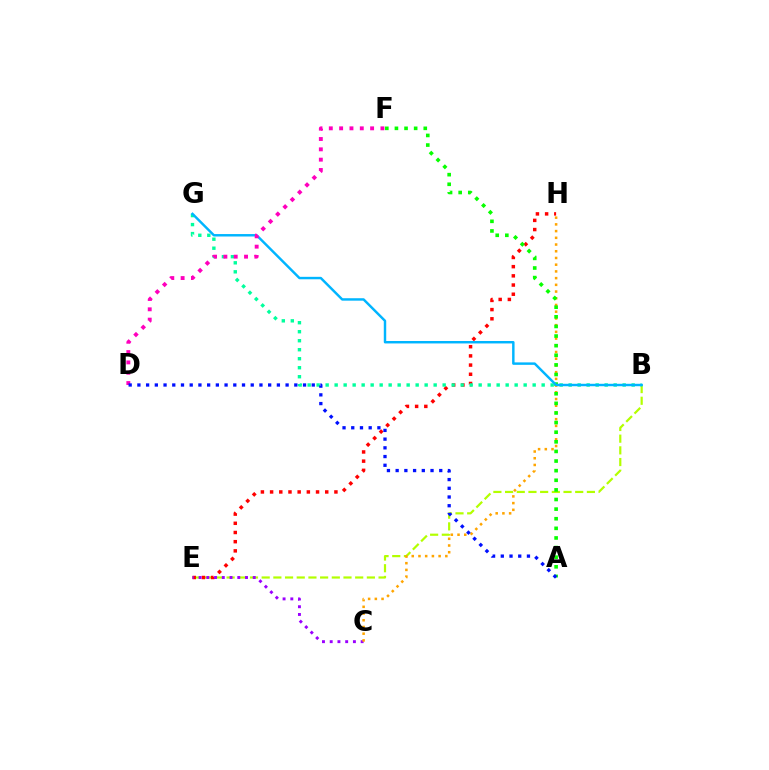{('B', 'E'): [{'color': '#b3ff00', 'line_style': 'dashed', 'thickness': 1.59}], ('E', 'H'): [{'color': '#ff0000', 'line_style': 'dotted', 'thickness': 2.5}], ('C', 'E'): [{'color': '#9b00ff', 'line_style': 'dotted', 'thickness': 2.1}], ('C', 'H'): [{'color': '#ffa500', 'line_style': 'dotted', 'thickness': 1.82}], ('B', 'G'): [{'color': '#00ff9d', 'line_style': 'dotted', 'thickness': 2.45}, {'color': '#00b5ff', 'line_style': 'solid', 'thickness': 1.76}], ('A', 'F'): [{'color': '#08ff00', 'line_style': 'dotted', 'thickness': 2.61}], ('D', 'F'): [{'color': '#ff00bd', 'line_style': 'dotted', 'thickness': 2.81}], ('A', 'D'): [{'color': '#0010ff', 'line_style': 'dotted', 'thickness': 2.37}]}